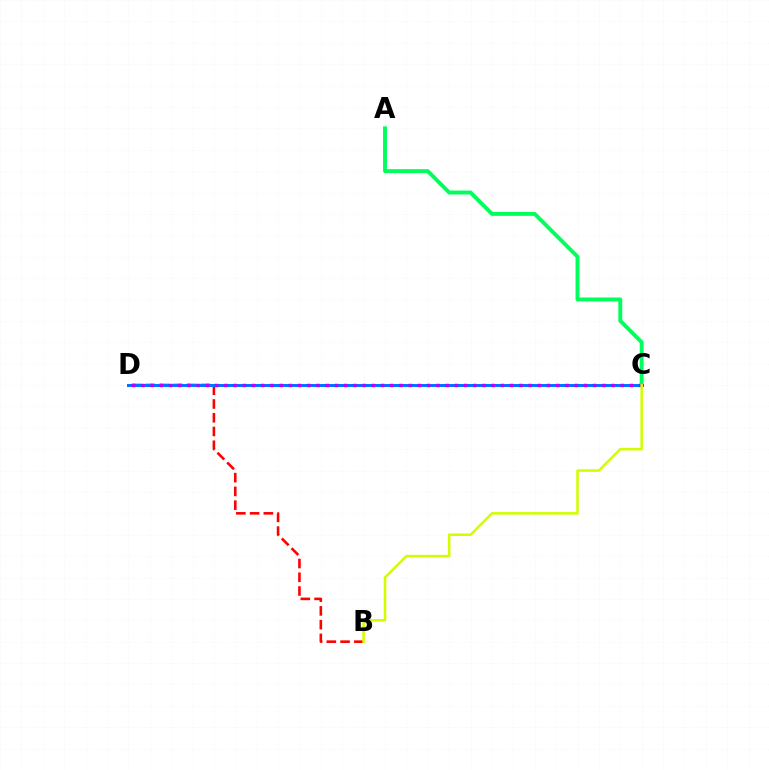{('B', 'D'): [{'color': '#ff0000', 'line_style': 'dashed', 'thickness': 1.87}], ('A', 'C'): [{'color': '#00ff5c', 'line_style': 'solid', 'thickness': 2.82}], ('C', 'D'): [{'color': '#0074ff', 'line_style': 'solid', 'thickness': 2.16}, {'color': '#b900ff', 'line_style': 'dotted', 'thickness': 2.5}], ('B', 'C'): [{'color': '#d1ff00', 'line_style': 'solid', 'thickness': 1.84}]}